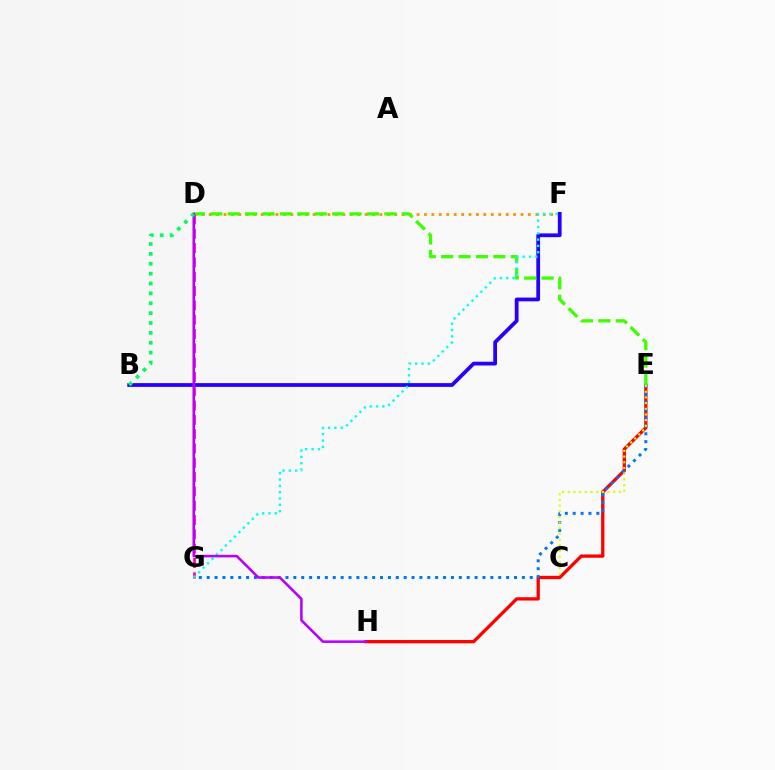{('D', 'F'): [{'color': '#ff9400', 'line_style': 'dotted', 'thickness': 2.02}], ('B', 'F'): [{'color': '#2500ff', 'line_style': 'solid', 'thickness': 2.71}], ('E', 'H'): [{'color': '#ff0000', 'line_style': 'solid', 'thickness': 2.37}], ('E', 'G'): [{'color': '#0074ff', 'line_style': 'dotted', 'thickness': 2.14}], ('D', 'E'): [{'color': '#3dff00', 'line_style': 'dashed', 'thickness': 2.36}], ('D', 'G'): [{'color': '#ff00ac', 'line_style': 'dashed', 'thickness': 1.94}], ('C', 'E'): [{'color': '#d1ff00', 'line_style': 'dotted', 'thickness': 1.54}], ('F', 'G'): [{'color': '#00fff6', 'line_style': 'dotted', 'thickness': 1.71}], ('D', 'H'): [{'color': '#b900ff', 'line_style': 'solid', 'thickness': 1.84}], ('B', 'D'): [{'color': '#00ff5c', 'line_style': 'dotted', 'thickness': 2.68}]}